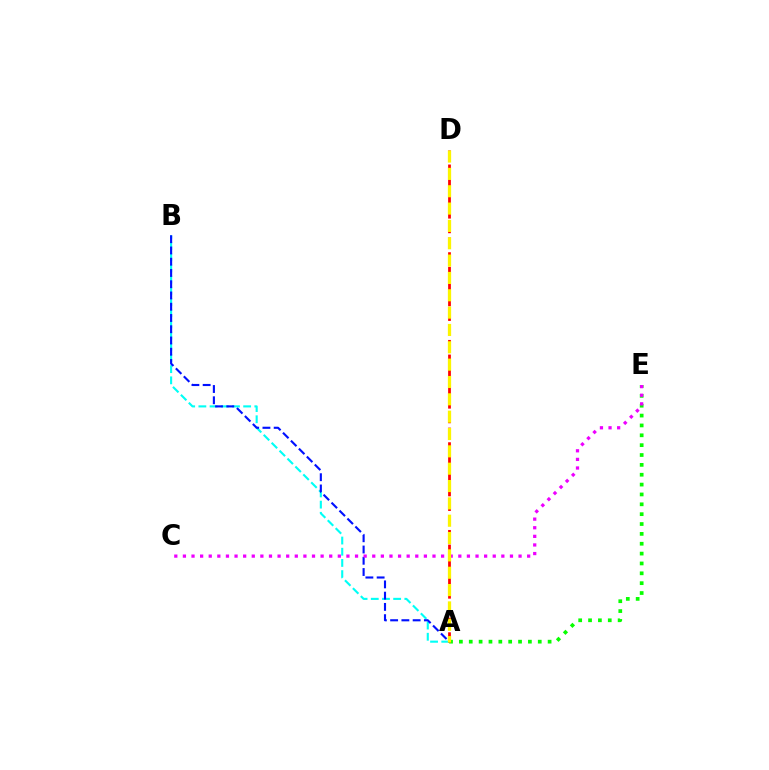{('A', 'E'): [{'color': '#08ff00', 'line_style': 'dotted', 'thickness': 2.68}], ('A', 'B'): [{'color': '#00fff6', 'line_style': 'dashed', 'thickness': 1.52}, {'color': '#0010ff', 'line_style': 'dashed', 'thickness': 1.53}], ('A', 'D'): [{'color': '#ff0000', 'line_style': 'dashed', 'thickness': 1.99}, {'color': '#fcf500', 'line_style': 'dashed', 'thickness': 2.36}], ('C', 'E'): [{'color': '#ee00ff', 'line_style': 'dotted', 'thickness': 2.34}]}